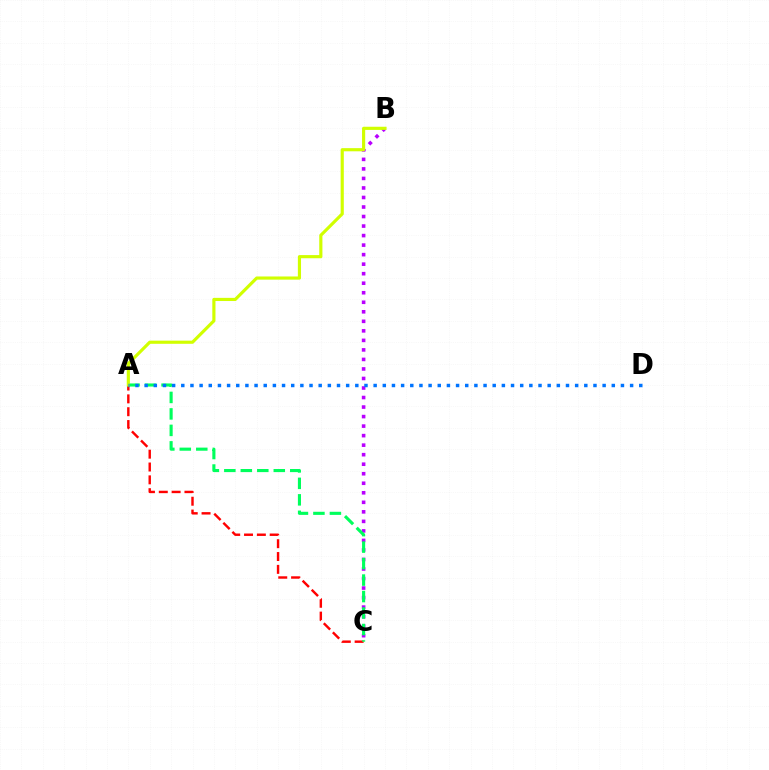{('B', 'C'): [{'color': '#b900ff', 'line_style': 'dotted', 'thickness': 2.59}], ('A', 'C'): [{'color': '#ff0000', 'line_style': 'dashed', 'thickness': 1.74}, {'color': '#00ff5c', 'line_style': 'dashed', 'thickness': 2.24}], ('A', 'B'): [{'color': '#d1ff00', 'line_style': 'solid', 'thickness': 2.27}], ('A', 'D'): [{'color': '#0074ff', 'line_style': 'dotted', 'thickness': 2.49}]}